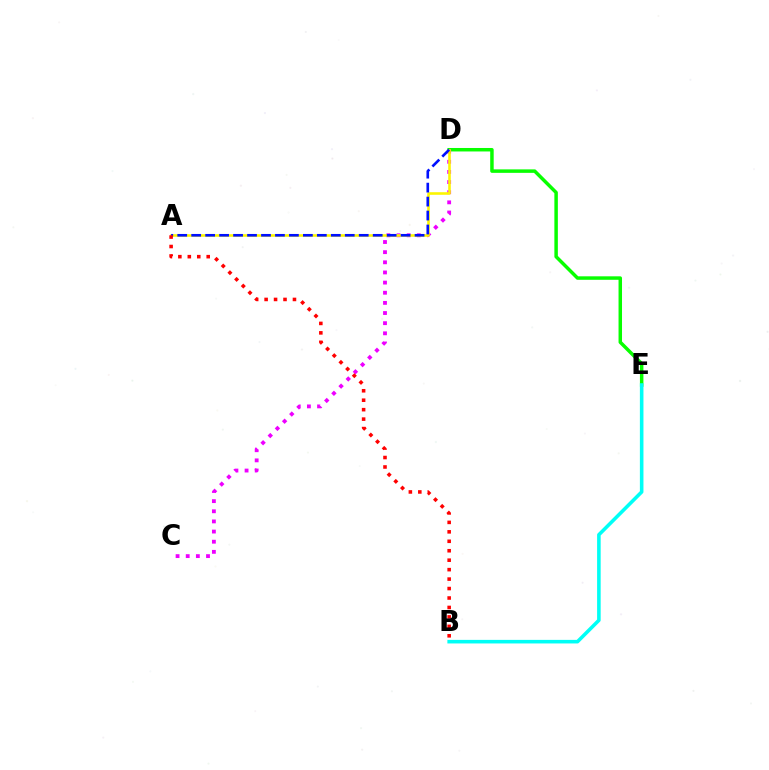{('D', 'E'): [{'color': '#08ff00', 'line_style': 'solid', 'thickness': 2.5}], ('C', 'D'): [{'color': '#ee00ff', 'line_style': 'dotted', 'thickness': 2.76}], ('A', 'D'): [{'color': '#fcf500', 'line_style': 'solid', 'thickness': 1.87}, {'color': '#0010ff', 'line_style': 'dashed', 'thickness': 1.9}], ('B', 'E'): [{'color': '#00fff6', 'line_style': 'solid', 'thickness': 2.57}], ('A', 'B'): [{'color': '#ff0000', 'line_style': 'dotted', 'thickness': 2.57}]}